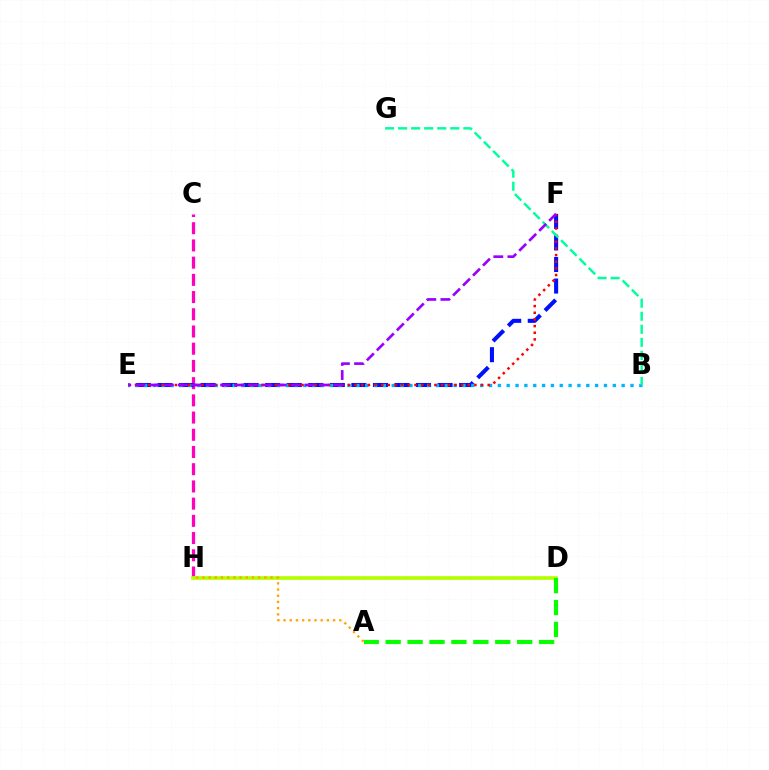{('C', 'H'): [{'color': '#ff00bd', 'line_style': 'dashed', 'thickness': 2.34}], ('E', 'F'): [{'color': '#0010ff', 'line_style': 'dashed', 'thickness': 2.93}, {'color': '#ff0000', 'line_style': 'dotted', 'thickness': 1.81}, {'color': '#9b00ff', 'line_style': 'dashed', 'thickness': 1.92}], ('D', 'H'): [{'color': '#b3ff00', 'line_style': 'solid', 'thickness': 2.64}], ('A', 'H'): [{'color': '#ffa500', 'line_style': 'dotted', 'thickness': 1.68}], ('B', 'E'): [{'color': '#00b5ff', 'line_style': 'dotted', 'thickness': 2.4}], ('B', 'G'): [{'color': '#00ff9d', 'line_style': 'dashed', 'thickness': 1.77}], ('A', 'D'): [{'color': '#08ff00', 'line_style': 'dashed', 'thickness': 2.98}]}